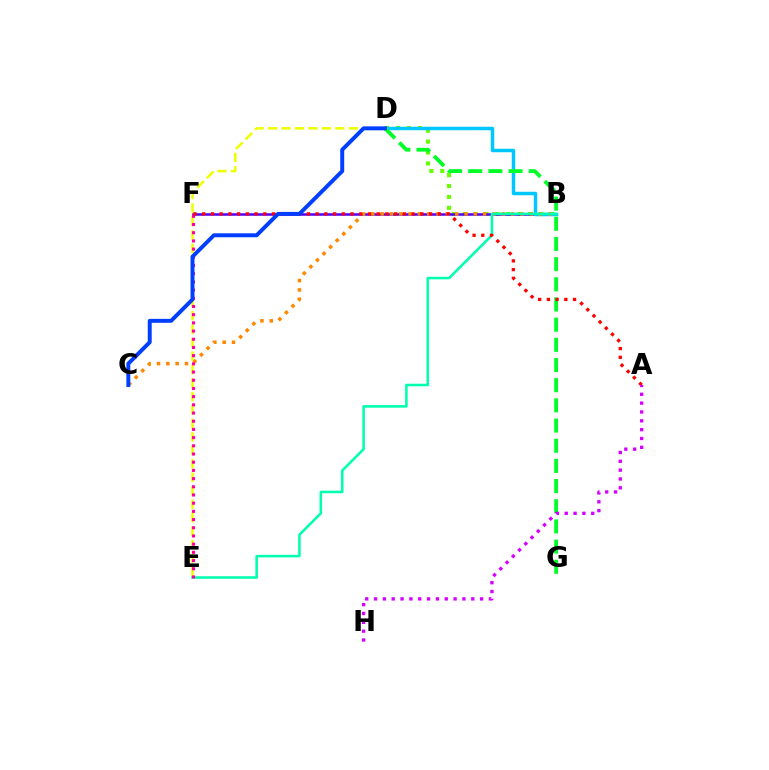{('B', 'D'): [{'color': '#66ff00', 'line_style': 'dotted', 'thickness': 2.96}, {'color': '#00c7ff', 'line_style': 'solid', 'thickness': 2.51}], ('D', 'E'): [{'color': '#eeff00', 'line_style': 'dashed', 'thickness': 1.83}], ('B', 'F'): [{'color': '#4f00ff', 'line_style': 'solid', 'thickness': 1.81}], ('B', 'C'): [{'color': '#ff8800', 'line_style': 'dotted', 'thickness': 2.53}], ('B', 'E'): [{'color': '#00ffaf', 'line_style': 'solid', 'thickness': 1.85}], ('E', 'F'): [{'color': '#ff00a0', 'line_style': 'dotted', 'thickness': 2.23}], ('D', 'G'): [{'color': '#00ff27', 'line_style': 'dashed', 'thickness': 2.74}], ('A', 'F'): [{'color': '#ff0000', 'line_style': 'dotted', 'thickness': 2.37}], ('C', 'D'): [{'color': '#003fff', 'line_style': 'solid', 'thickness': 2.85}], ('A', 'H'): [{'color': '#d600ff', 'line_style': 'dotted', 'thickness': 2.4}]}